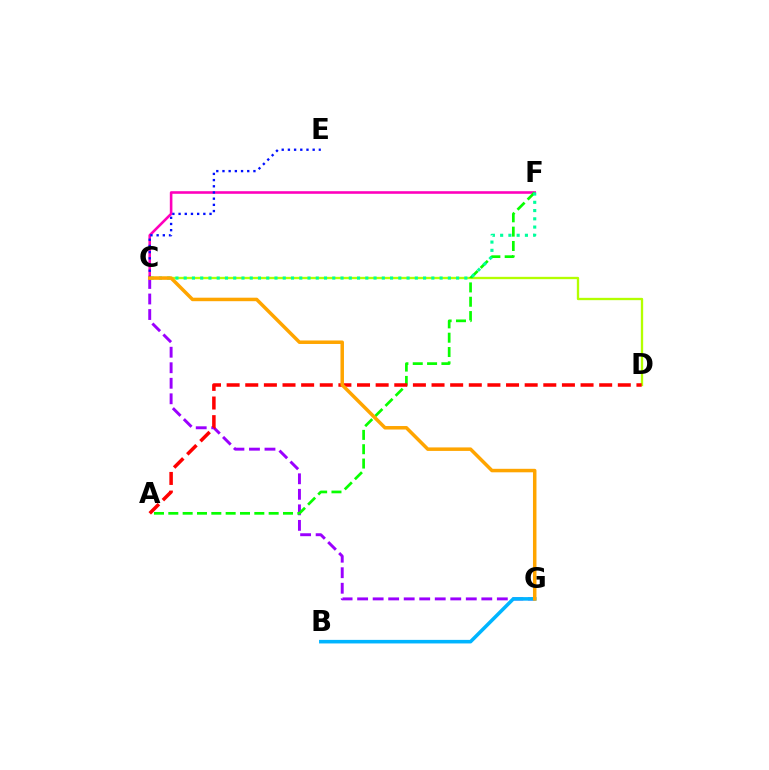{('C', 'G'): [{'color': '#9b00ff', 'line_style': 'dashed', 'thickness': 2.11}, {'color': '#ffa500', 'line_style': 'solid', 'thickness': 2.52}], ('C', 'F'): [{'color': '#ff00bd', 'line_style': 'solid', 'thickness': 1.87}, {'color': '#00ff9d', 'line_style': 'dotted', 'thickness': 2.24}], ('C', 'D'): [{'color': '#b3ff00', 'line_style': 'solid', 'thickness': 1.68}], ('C', 'E'): [{'color': '#0010ff', 'line_style': 'dotted', 'thickness': 1.68}], ('B', 'G'): [{'color': '#00b5ff', 'line_style': 'solid', 'thickness': 2.56}], ('A', 'F'): [{'color': '#08ff00', 'line_style': 'dashed', 'thickness': 1.95}], ('A', 'D'): [{'color': '#ff0000', 'line_style': 'dashed', 'thickness': 2.53}]}